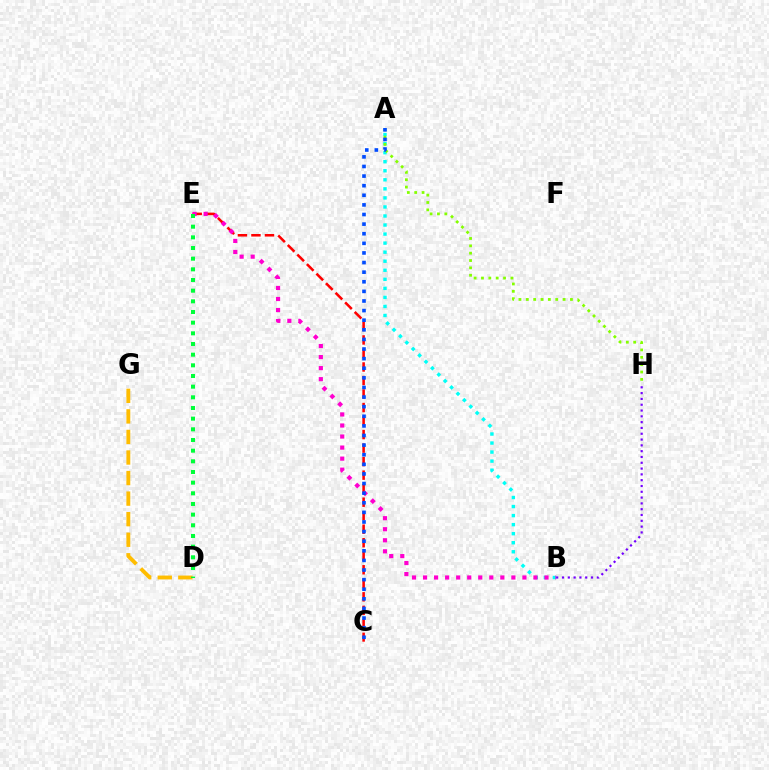{('A', 'B'): [{'color': '#00fff6', 'line_style': 'dotted', 'thickness': 2.46}], ('A', 'H'): [{'color': '#84ff00', 'line_style': 'dotted', 'thickness': 2.0}], ('C', 'E'): [{'color': '#ff0000', 'line_style': 'dashed', 'thickness': 1.84}], ('B', 'E'): [{'color': '#ff00cf', 'line_style': 'dotted', 'thickness': 3.0}], ('D', 'G'): [{'color': '#ffbd00', 'line_style': 'dashed', 'thickness': 2.79}], ('A', 'C'): [{'color': '#004bff', 'line_style': 'dotted', 'thickness': 2.61}], ('B', 'H'): [{'color': '#7200ff', 'line_style': 'dotted', 'thickness': 1.58}], ('D', 'E'): [{'color': '#00ff39', 'line_style': 'dotted', 'thickness': 2.9}]}